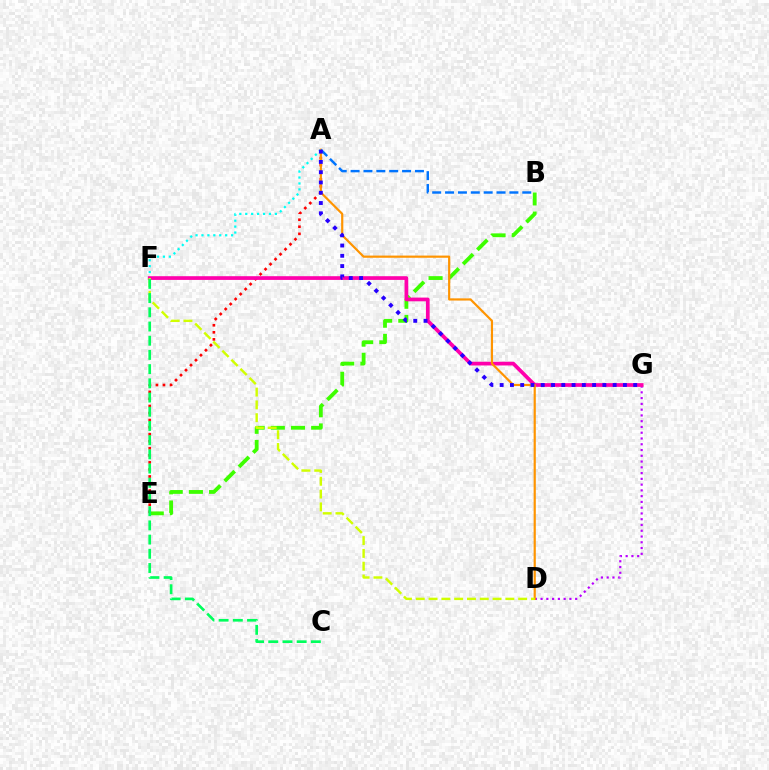{('B', 'E'): [{'color': '#3dff00', 'line_style': 'dashed', 'thickness': 2.74}], ('A', 'E'): [{'color': '#ff0000', 'line_style': 'dotted', 'thickness': 1.92}], ('A', 'F'): [{'color': '#00fff6', 'line_style': 'dotted', 'thickness': 1.61}], ('D', 'G'): [{'color': '#b900ff', 'line_style': 'dotted', 'thickness': 1.57}], ('F', 'G'): [{'color': '#ff00ac', 'line_style': 'solid', 'thickness': 2.67}], ('A', 'D'): [{'color': '#ff9400', 'line_style': 'solid', 'thickness': 1.58}], ('A', 'B'): [{'color': '#0074ff', 'line_style': 'dashed', 'thickness': 1.75}], ('D', 'F'): [{'color': '#d1ff00', 'line_style': 'dashed', 'thickness': 1.74}], ('C', 'F'): [{'color': '#00ff5c', 'line_style': 'dashed', 'thickness': 1.93}], ('A', 'G'): [{'color': '#2500ff', 'line_style': 'dotted', 'thickness': 2.79}]}